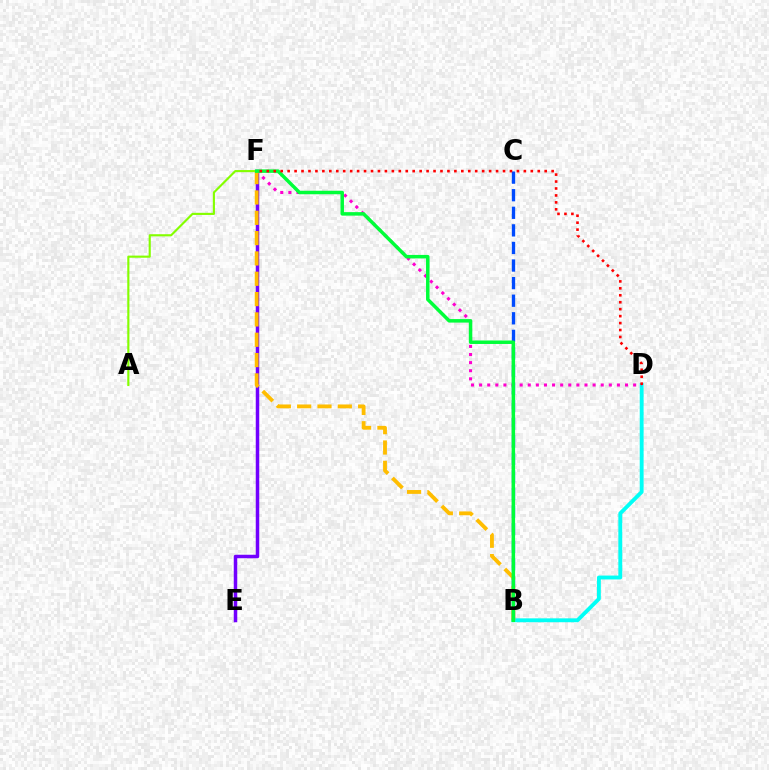{('E', 'F'): [{'color': '#7200ff', 'line_style': 'solid', 'thickness': 2.51}], ('B', 'C'): [{'color': '#004bff', 'line_style': 'dashed', 'thickness': 2.39}], ('B', 'D'): [{'color': '#00fff6', 'line_style': 'solid', 'thickness': 2.79}], ('D', 'F'): [{'color': '#ff00cf', 'line_style': 'dotted', 'thickness': 2.2}, {'color': '#ff0000', 'line_style': 'dotted', 'thickness': 1.89}], ('A', 'F'): [{'color': '#84ff00', 'line_style': 'solid', 'thickness': 1.54}], ('B', 'F'): [{'color': '#ffbd00', 'line_style': 'dashed', 'thickness': 2.76}, {'color': '#00ff39', 'line_style': 'solid', 'thickness': 2.52}]}